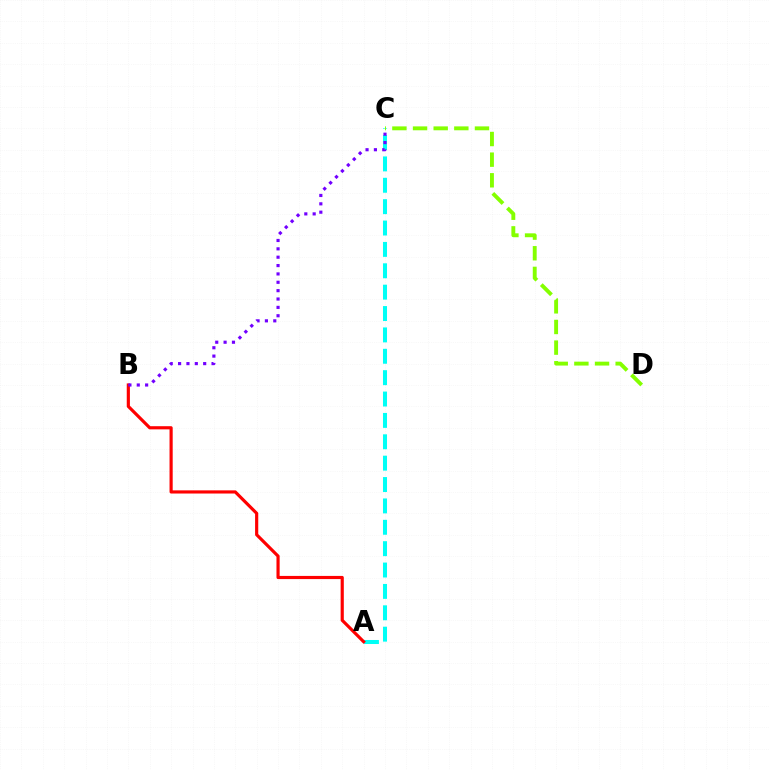{('A', 'C'): [{'color': '#00fff6', 'line_style': 'dashed', 'thickness': 2.9}], ('A', 'B'): [{'color': '#ff0000', 'line_style': 'solid', 'thickness': 2.28}], ('C', 'D'): [{'color': '#84ff00', 'line_style': 'dashed', 'thickness': 2.8}], ('B', 'C'): [{'color': '#7200ff', 'line_style': 'dotted', 'thickness': 2.27}]}